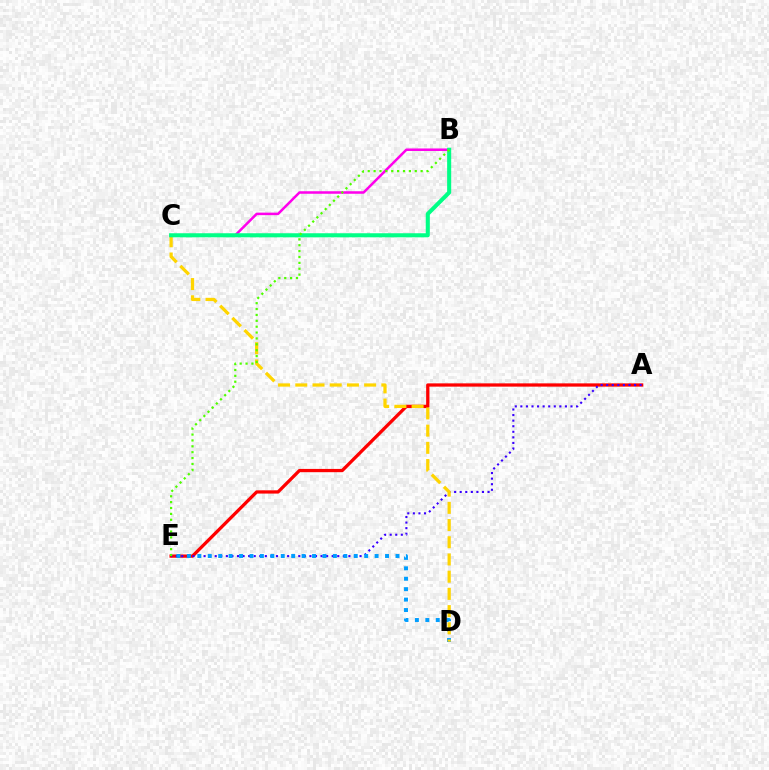{('B', 'C'): [{'color': '#ff00ed', 'line_style': 'solid', 'thickness': 1.82}, {'color': '#00ff86', 'line_style': 'solid', 'thickness': 2.92}], ('A', 'E'): [{'color': '#ff0000', 'line_style': 'solid', 'thickness': 2.35}, {'color': '#3700ff', 'line_style': 'dotted', 'thickness': 1.51}], ('D', 'E'): [{'color': '#009eff', 'line_style': 'dotted', 'thickness': 2.83}], ('C', 'D'): [{'color': '#ffd500', 'line_style': 'dashed', 'thickness': 2.34}], ('B', 'E'): [{'color': '#4fff00', 'line_style': 'dotted', 'thickness': 1.6}]}